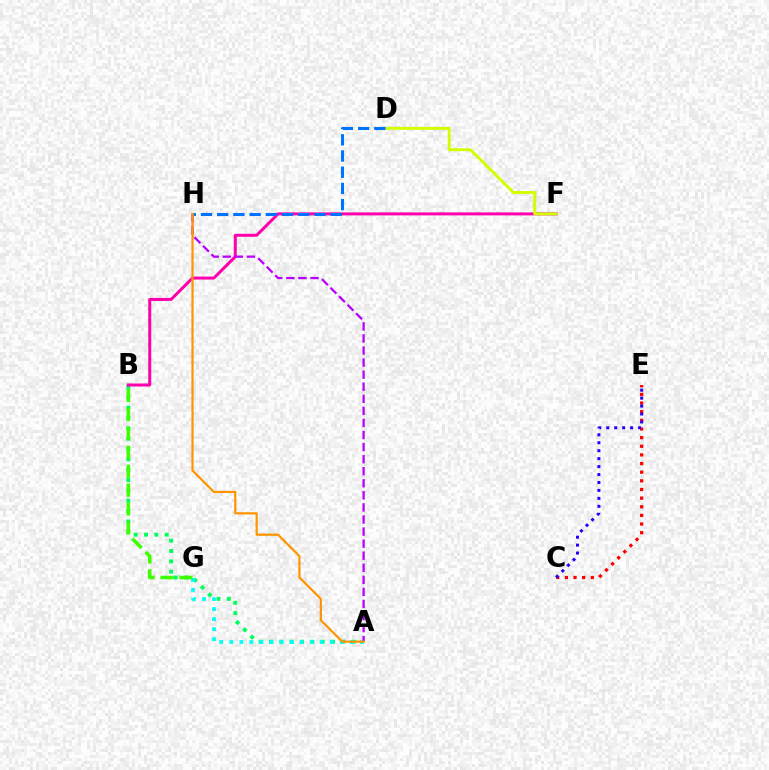{('A', 'B'): [{'color': '#00ff5c', 'line_style': 'dotted', 'thickness': 2.81}], ('B', 'F'): [{'color': '#ff00ac', 'line_style': 'solid', 'thickness': 2.16}], ('C', 'E'): [{'color': '#ff0000', 'line_style': 'dotted', 'thickness': 2.35}, {'color': '#2500ff', 'line_style': 'dotted', 'thickness': 2.16}], ('A', 'G'): [{'color': '#00fff6', 'line_style': 'dotted', 'thickness': 2.73}], ('B', 'G'): [{'color': '#3dff00', 'line_style': 'dashed', 'thickness': 2.57}], ('D', 'F'): [{'color': '#d1ff00', 'line_style': 'solid', 'thickness': 2.1}], ('A', 'H'): [{'color': '#b900ff', 'line_style': 'dashed', 'thickness': 1.64}, {'color': '#ff9400', 'line_style': 'solid', 'thickness': 1.58}], ('D', 'H'): [{'color': '#0074ff', 'line_style': 'dashed', 'thickness': 2.2}]}